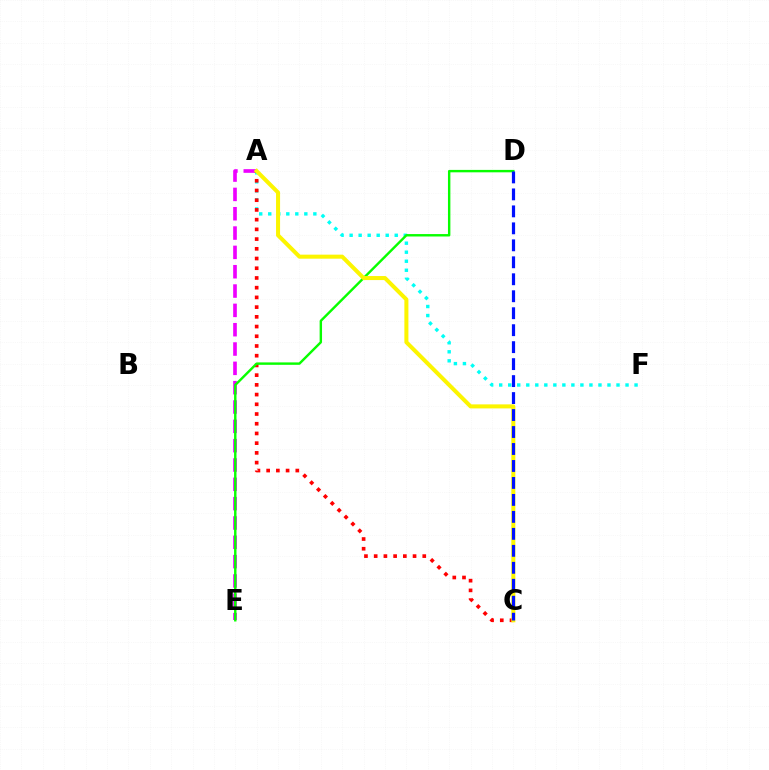{('A', 'E'): [{'color': '#ee00ff', 'line_style': 'dashed', 'thickness': 2.63}], ('A', 'F'): [{'color': '#00fff6', 'line_style': 'dotted', 'thickness': 2.45}], ('A', 'C'): [{'color': '#ff0000', 'line_style': 'dotted', 'thickness': 2.64}, {'color': '#fcf500', 'line_style': 'solid', 'thickness': 2.9}], ('D', 'E'): [{'color': '#08ff00', 'line_style': 'solid', 'thickness': 1.74}], ('C', 'D'): [{'color': '#0010ff', 'line_style': 'dashed', 'thickness': 2.31}]}